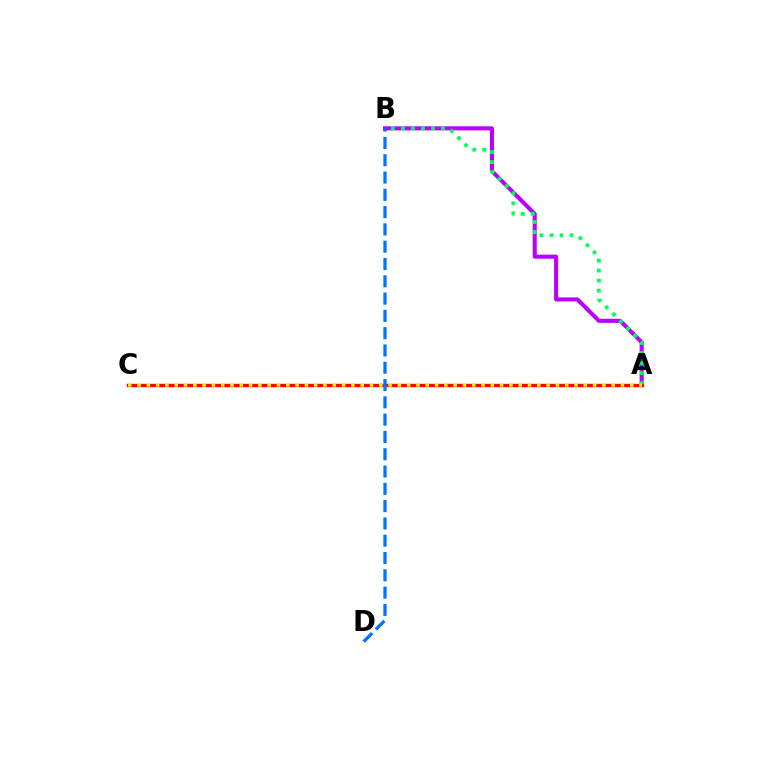{('A', 'B'): [{'color': '#b900ff', 'line_style': 'solid', 'thickness': 2.94}, {'color': '#00ff5c', 'line_style': 'dotted', 'thickness': 2.72}], ('A', 'C'): [{'color': '#ff0000', 'line_style': 'solid', 'thickness': 2.42}, {'color': '#d1ff00', 'line_style': 'dotted', 'thickness': 2.53}], ('B', 'D'): [{'color': '#0074ff', 'line_style': 'dashed', 'thickness': 2.35}]}